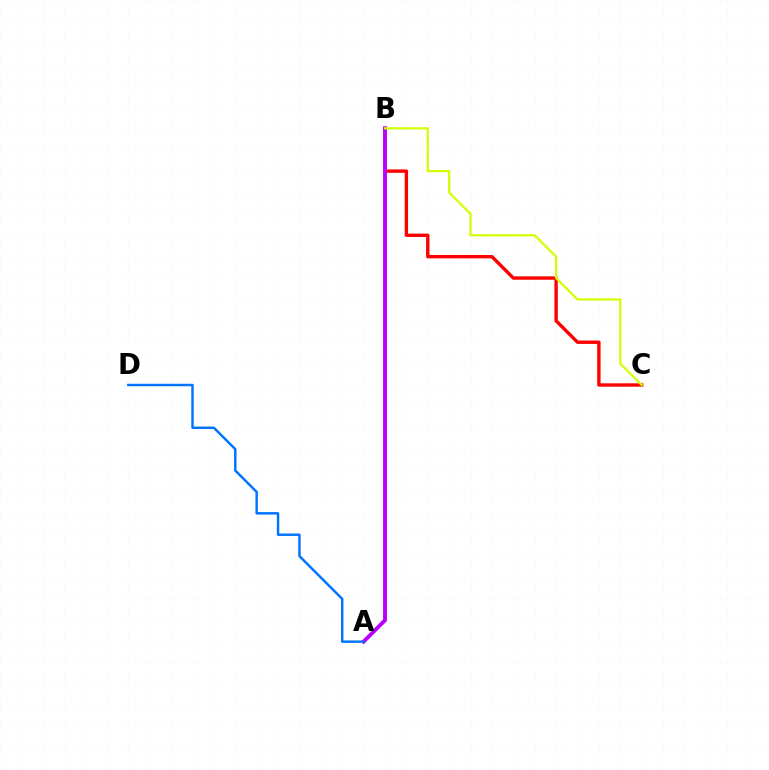{('A', 'B'): [{'color': '#00ff5c', 'line_style': 'solid', 'thickness': 1.92}, {'color': '#b900ff', 'line_style': 'solid', 'thickness': 2.77}], ('B', 'C'): [{'color': '#ff0000', 'line_style': 'solid', 'thickness': 2.44}, {'color': '#d1ff00', 'line_style': 'solid', 'thickness': 1.59}], ('A', 'D'): [{'color': '#0074ff', 'line_style': 'solid', 'thickness': 1.77}]}